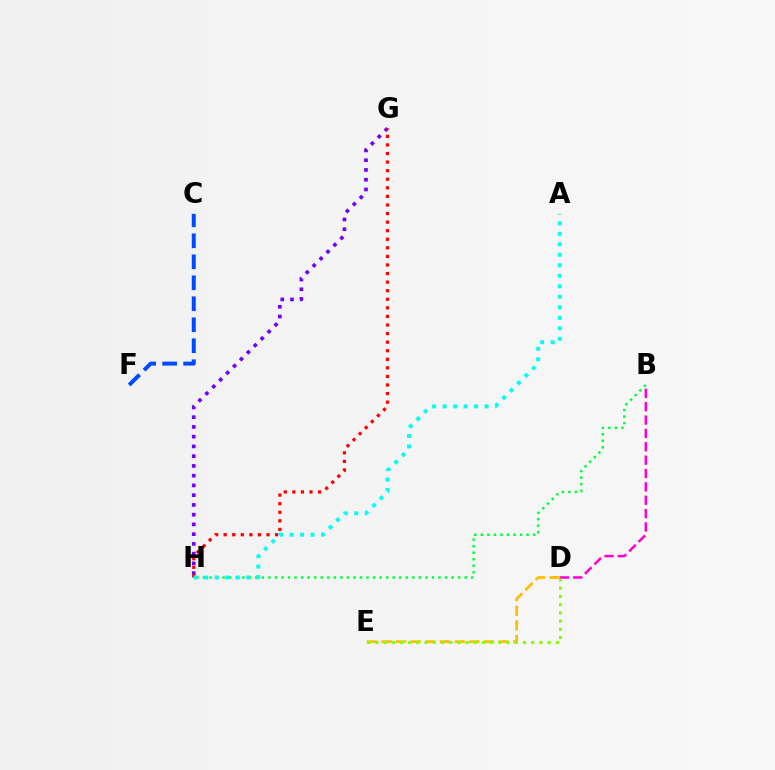{('B', 'D'): [{'color': '#ff00cf', 'line_style': 'dashed', 'thickness': 1.81}], ('G', 'H'): [{'color': '#7200ff', 'line_style': 'dotted', 'thickness': 2.65}, {'color': '#ff0000', 'line_style': 'dotted', 'thickness': 2.33}], ('D', 'E'): [{'color': '#ffbd00', 'line_style': 'dashed', 'thickness': 1.99}, {'color': '#84ff00', 'line_style': 'dotted', 'thickness': 2.23}], ('B', 'H'): [{'color': '#00ff39', 'line_style': 'dotted', 'thickness': 1.78}], ('A', 'H'): [{'color': '#00fff6', 'line_style': 'dotted', 'thickness': 2.85}], ('C', 'F'): [{'color': '#004bff', 'line_style': 'dashed', 'thickness': 2.85}]}